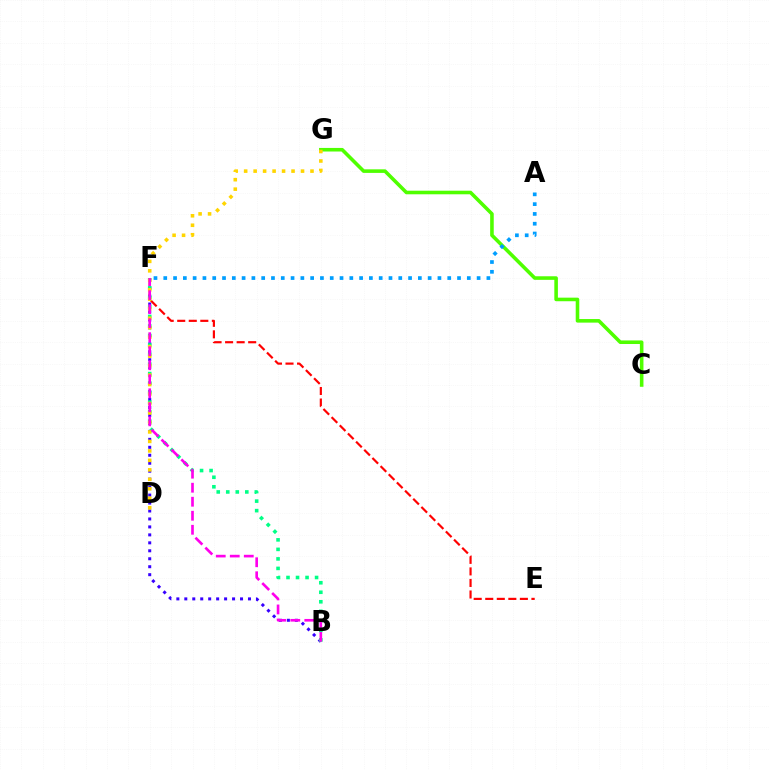{('C', 'G'): [{'color': '#4fff00', 'line_style': 'solid', 'thickness': 2.58}], ('B', 'F'): [{'color': '#3700ff', 'line_style': 'dotted', 'thickness': 2.16}, {'color': '#00ff86', 'line_style': 'dotted', 'thickness': 2.59}, {'color': '#ff00ed', 'line_style': 'dashed', 'thickness': 1.9}], ('E', 'F'): [{'color': '#ff0000', 'line_style': 'dashed', 'thickness': 1.57}], ('D', 'G'): [{'color': '#ffd500', 'line_style': 'dotted', 'thickness': 2.58}], ('A', 'F'): [{'color': '#009eff', 'line_style': 'dotted', 'thickness': 2.66}]}